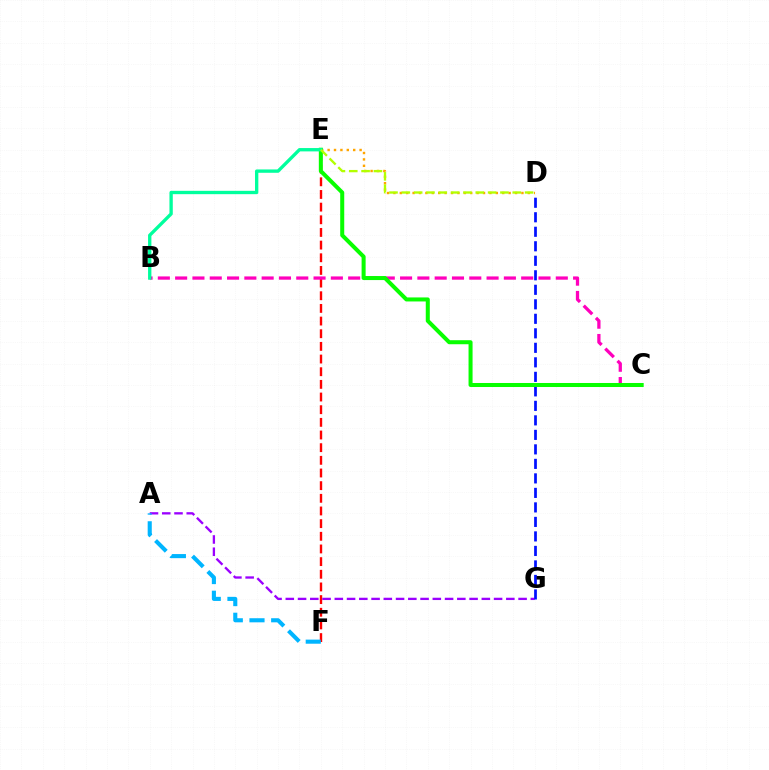{('E', 'F'): [{'color': '#ff0000', 'line_style': 'dashed', 'thickness': 1.72}], ('A', 'G'): [{'color': '#9b00ff', 'line_style': 'dashed', 'thickness': 1.66}], ('D', 'E'): [{'color': '#ffa500', 'line_style': 'dotted', 'thickness': 1.74}, {'color': '#b3ff00', 'line_style': 'dashed', 'thickness': 1.67}], ('B', 'C'): [{'color': '#ff00bd', 'line_style': 'dashed', 'thickness': 2.35}], ('D', 'G'): [{'color': '#0010ff', 'line_style': 'dashed', 'thickness': 1.97}], ('C', 'E'): [{'color': '#08ff00', 'line_style': 'solid', 'thickness': 2.9}], ('B', 'E'): [{'color': '#00ff9d', 'line_style': 'solid', 'thickness': 2.4}], ('A', 'F'): [{'color': '#00b5ff', 'line_style': 'dashed', 'thickness': 2.95}]}